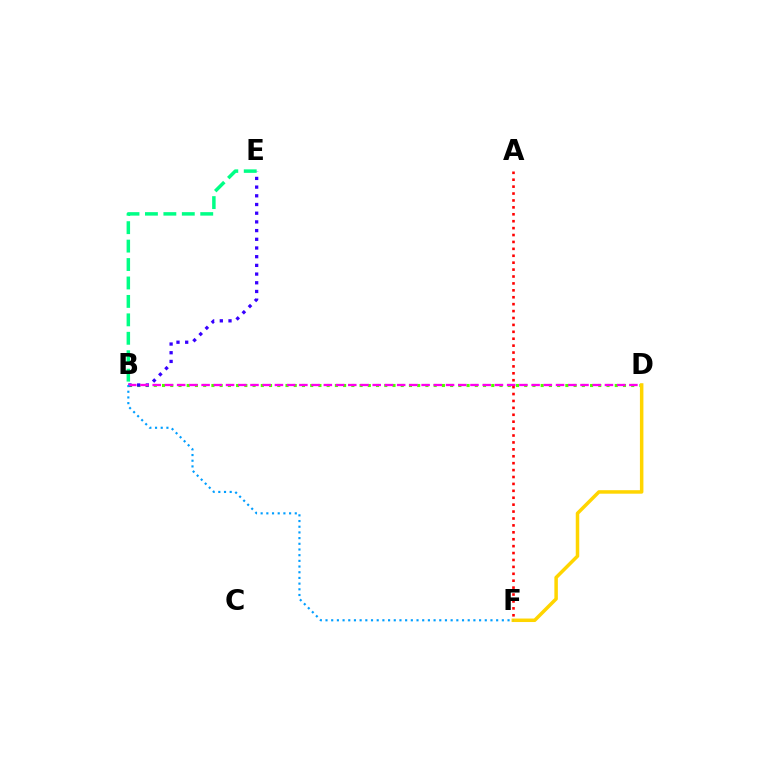{('B', 'D'): [{'color': '#4fff00', 'line_style': 'dotted', 'thickness': 2.24}, {'color': '#ff00ed', 'line_style': 'dashed', 'thickness': 1.66}], ('B', 'E'): [{'color': '#3700ff', 'line_style': 'dotted', 'thickness': 2.36}, {'color': '#00ff86', 'line_style': 'dashed', 'thickness': 2.5}], ('D', 'F'): [{'color': '#ffd500', 'line_style': 'solid', 'thickness': 2.52}], ('B', 'F'): [{'color': '#009eff', 'line_style': 'dotted', 'thickness': 1.55}], ('A', 'F'): [{'color': '#ff0000', 'line_style': 'dotted', 'thickness': 1.88}]}